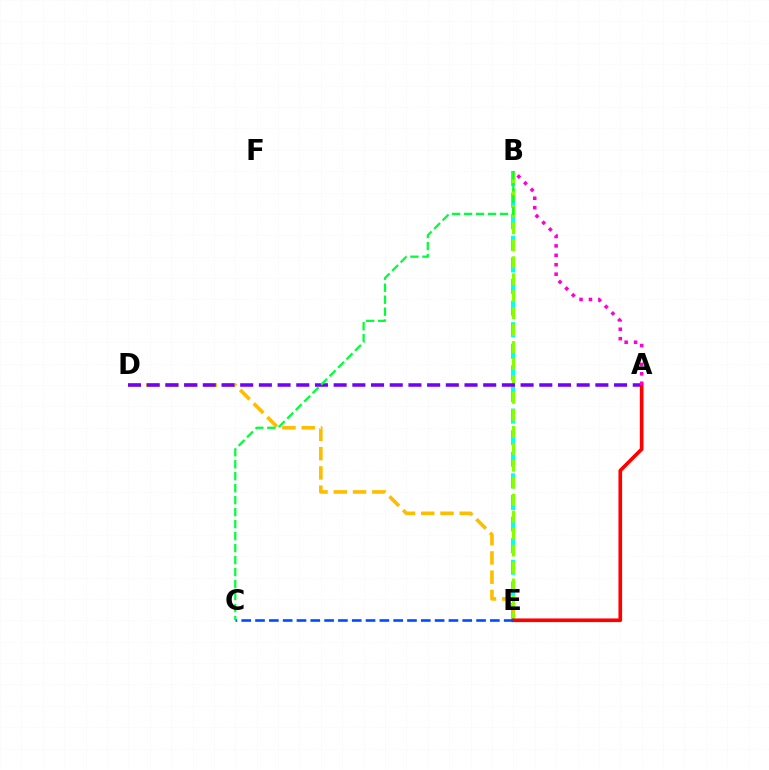{('B', 'E'): [{'color': '#00fff6', 'line_style': 'dashed', 'thickness': 2.93}, {'color': '#84ff00', 'line_style': 'dashed', 'thickness': 2.3}], ('D', 'E'): [{'color': '#ffbd00', 'line_style': 'dashed', 'thickness': 2.62}], ('A', 'D'): [{'color': '#7200ff', 'line_style': 'dashed', 'thickness': 2.54}], ('A', 'E'): [{'color': '#ff0000', 'line_style': 'solid', 'thickness': 2.63}], ('C', 'E'): [{'color': '#004bff', 'line_style': 'dashed', 'thickness': 1.88}], ('A', 'B'): [{'color': '#ff00cf', 'line_style': 'dotted', 'thickness': 2.56}], ('B', 'C'): [{'color': '#00ff39', 'line_style': 'dashed', 'thickness': 1.63}]}